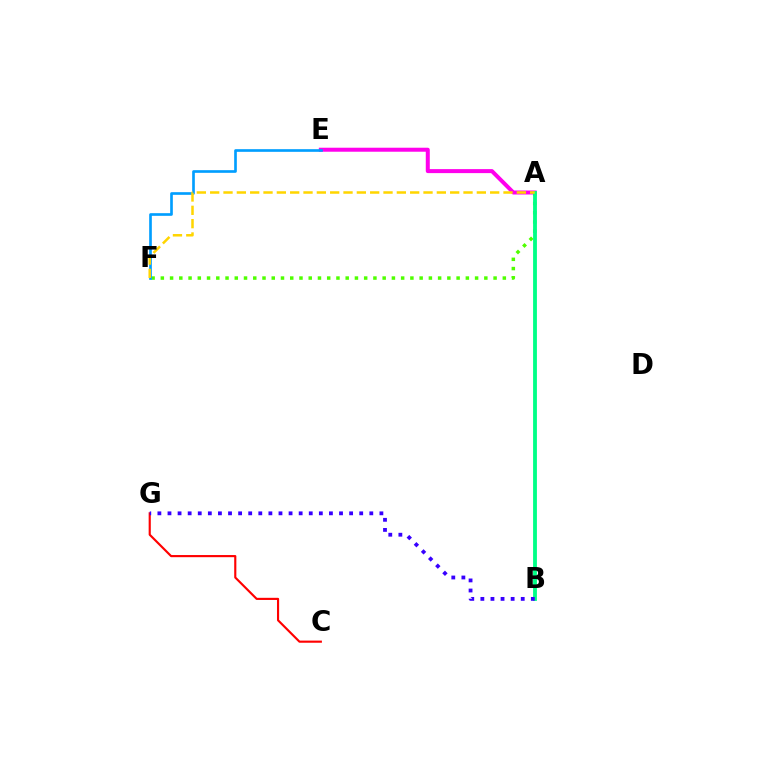{('A', 'E'): [{'color': '#ff00ed', 'line_style': 'solid', 'thickness': 2.88}], ('A', 'F'): [{'color': '#4fff00', 'line_style': 'dotted', 'thickness': 2.51}, {'color': '#ffd500', 'line_style': 'dashed', 'thickness': 1.81}], ('E', 'F'): [{'color': '#009eff', 'line_style': 'solid', 'thickness': 1.91}], ('A', 'B'): [{'color': '#00ff86', 'line_style': 'solid', 'thickness': 2.75}], ('C', 'G'): [{'color': '#ff0000', 'line_style': 'solid', 'thickness': 1.54}], ('B', 'G'): [{'color': '#3700ff', 'line_style': 'dotted', 'thickness': 2.74}]}